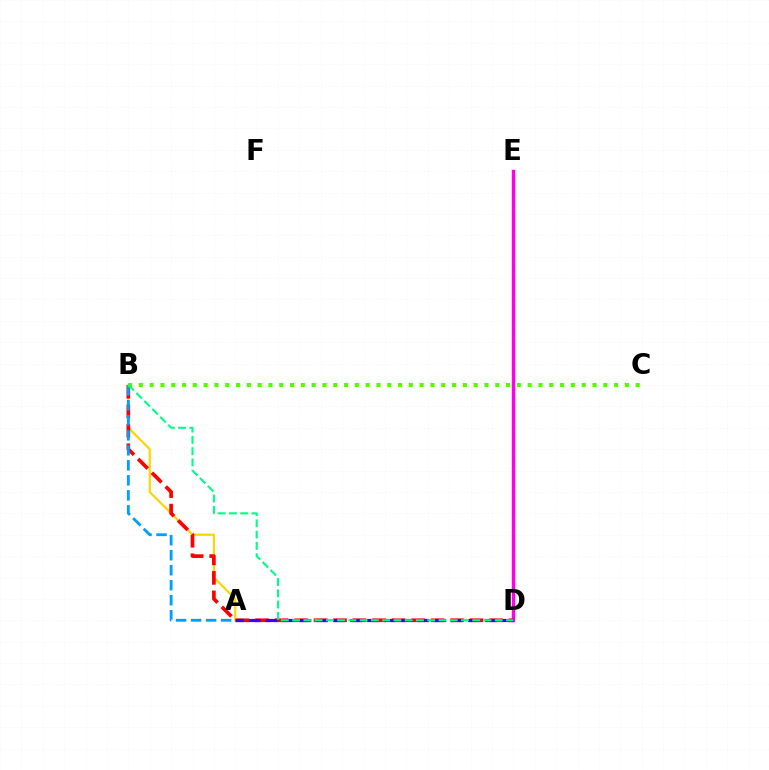{('D', 'E'): [{'color': '#ff00ed', 'line_style': 'solid', 'thickness': 2.45}], ('A', 'B'): [{'color': '#ffd500', 'line_style': 'solid', 'thickness': 1.58}, {'color': '#009eff', 'line_style': 'dashed', 'thickness': 2.04}], ('B', 'D'): [{'color': '#ff0000', 'line_style': 'dashed', 'thickness': 2.65}, {'color': '#00ff86', 'line_style': 'dashed', 'thickness': 1.53}], ('B', 'C'): [{'color': '#4fff00', 'line_style': 'dotted', 'thickness': 2.93}], ('A', 'D'): [{'color': '#3700ff', 'line_style': 'dashed', 'thickness': 2.29}]}